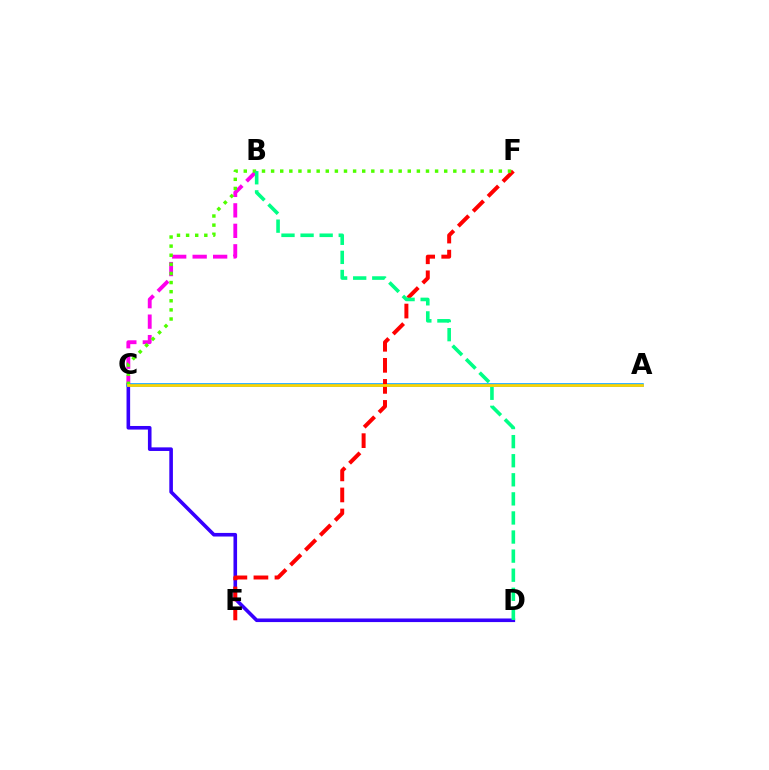{('C', 'D'): [{'color': '#3700ff', 'line_style': 'solid', 'thickness': 2.59}], ('A', 'C'): [{'color': '#009eff', 'line_style': 'solid', 'thickness': 2.56}, {'color': '#ffd500', 'line_style': 'solid', 'thickness': 1.96}], ('B', 'C'): [{'color': '#ff00ed', 'line_style': 'dashed', 'thickness': 2.78}], ('E', 'F'): [{'color': '#ff0000', 'line_style': 'dashed', 'thickness': 2.86}], ('C', 'F'): [{'color': '#4fff00', 'line_style': 'dotted', 'thickness': 2.48}], ('B', 'D'): [{'color': '#00ff86', 'line_style': 'dashed', 'thickness': 2.59}]}